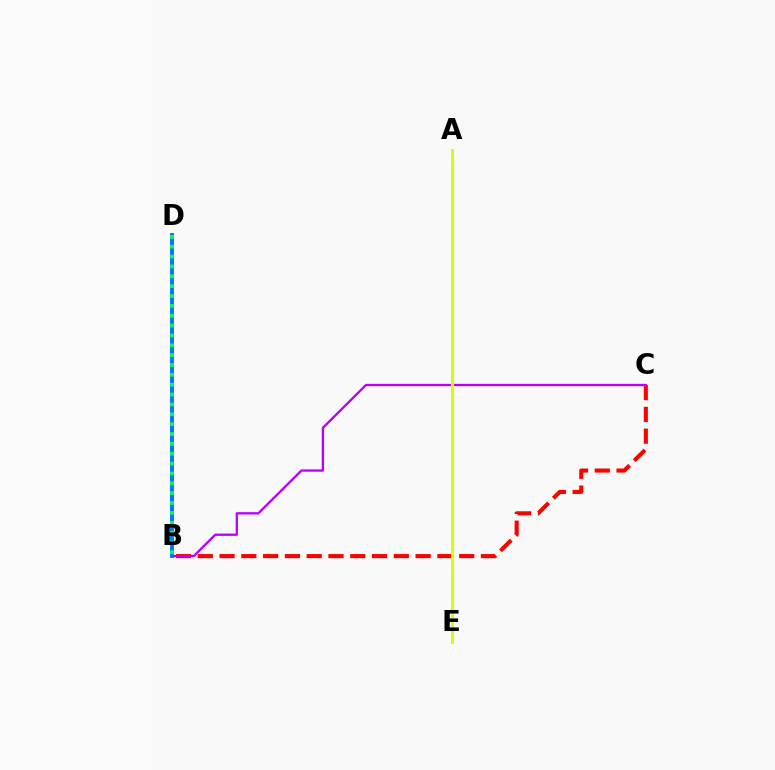{('B', 'C'): [{'color': '#ff0000', 'line_style': 'dashed', 'thickness': 2.96}, {'color': '#b900ff', 'line_style': 'solid', 'thickness': 1.67}], ('A', 'E'): [{'color': '#d1ff00', 'line_style': 'solid', 'thickness': 2.12}], ('B', 'D'): [{'color': '#0074ff', 'line_style': 'solid', 'thickness': 2.8}, {'color': '#00ff5c', 'line_style': 'dotted', 'thickness': 2.68}]}